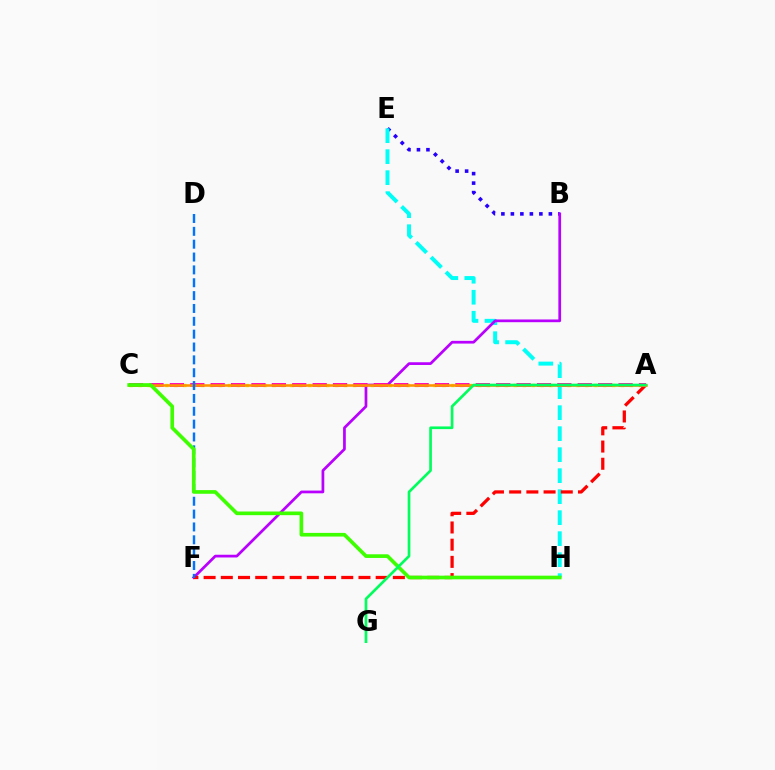{('B', 'E'): [{'color': '#2500ff', 'line_style': 'dotted', 'thickness': 2.58}], ('A', 'C'): [{'color': '#d1ff00', 'line_style': 'dotted', 'thickness': 2.43}, {'color': '#ff00ac', 'line_style': 'dashed', 'thickness': 2.77}, {'color': '#ff9400', 'line_style': 'solid', 'thickness': 1.84}], ('E', 'H'): [{'color': '#00fff6', 'line_style': 'dashed', 'thickness': 2.85}], ('B', 'F'): [{'color': '#b900ff', 'line_style': 'solid', 'thickness': 1.97}], ('A', 'F'): [{'color': '#ff0000', 'line_style': 'dashed', 'thickness': 2.34}], ('D', 'F'): [{'color': '#0074ff', 'line_style': 'dashed', 'thickness': 1.75}], ('C', 'H'): [{'color': '#3dff00', 'line_style': 'solid', 'thickness': 2.64}], ('A', 'G'): [{'color': '#00ff5c', 'line_style': 'solid', 'thickness': 1.93}]}